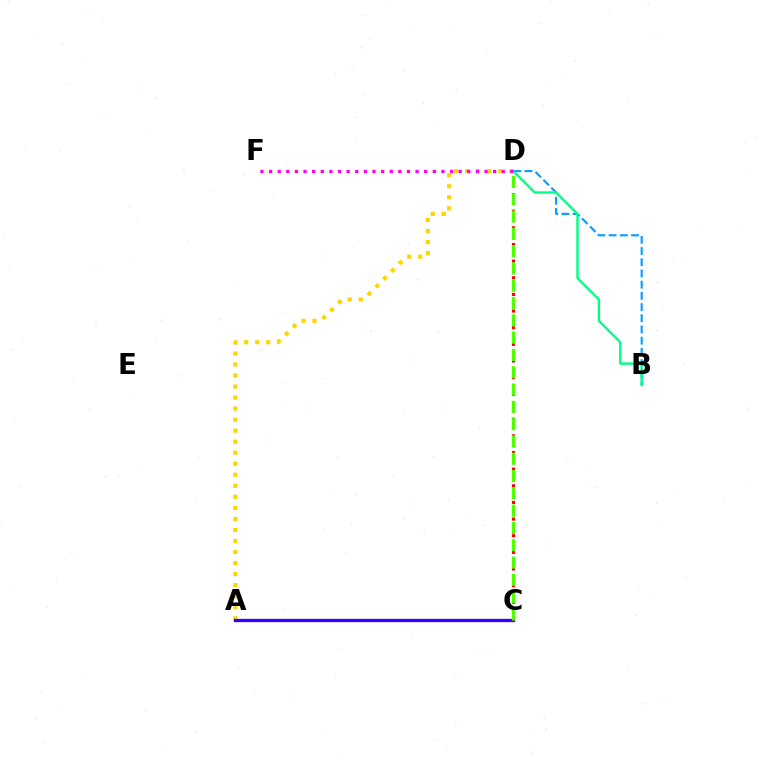{('A', 'D'): [{'color': '#ffd500', 'line_style': 'dotted', 'thickness': 3.0}], ('B', 'D'): [{'color': '#009eff', 'line_style': 'dashed', 'thickness': 1.52}, {'color': '#00ff86', 'line_style': 'solid', 'thickness': 1.73}], ('A', 'C'): [{'color': '#3700ff', 'line_style': 'solid', 'thickness': 2.38}], ('C', 'D'): [{'color': '#ff0000', 'line_style': 'dotted', 'thickness': 2.26}, {'color': '#4fff00', 'line_style': 'dashed', 'thickness': 2.35}], ('D', 'F'): [{'color': '#ff00ed', 'line_style': 'dotted', 'thickness': 2.34}]}